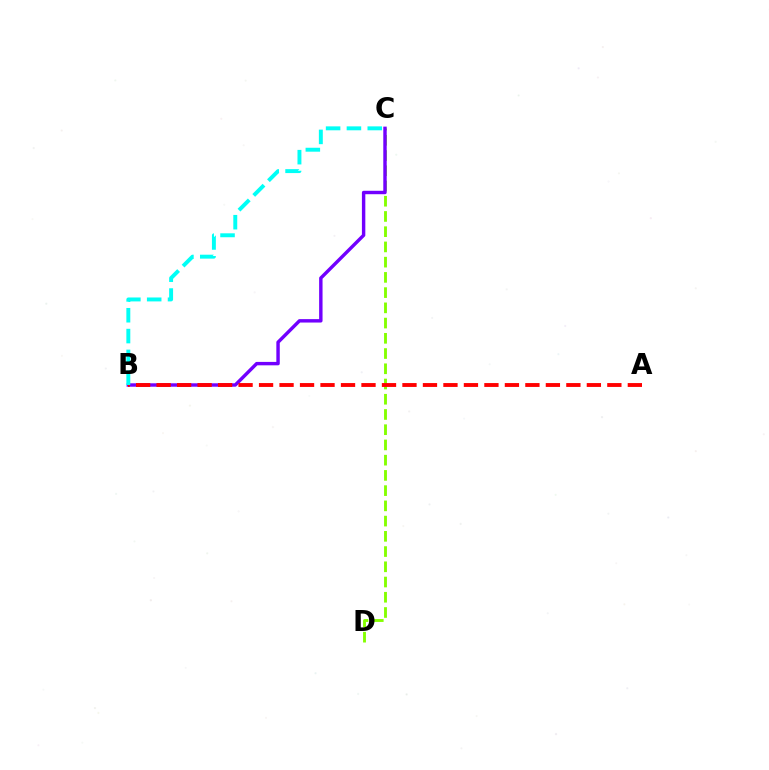{('C', 'D'): [{'color': '#84ff00', 'line_style': 'dashed', 'thickness': 2.07}], ('B', 'C'): [{'color': '#7200ff', 'line_style': 'solid', 'thickness': 2.46}, {'color': '#00fff6', 'line_style': 'dashed', 'thickness': 2.83}], ('A', 'B'): [{'color': '#ff0000', 'line_style': 'dashed', 'thickness': 2.78}]}